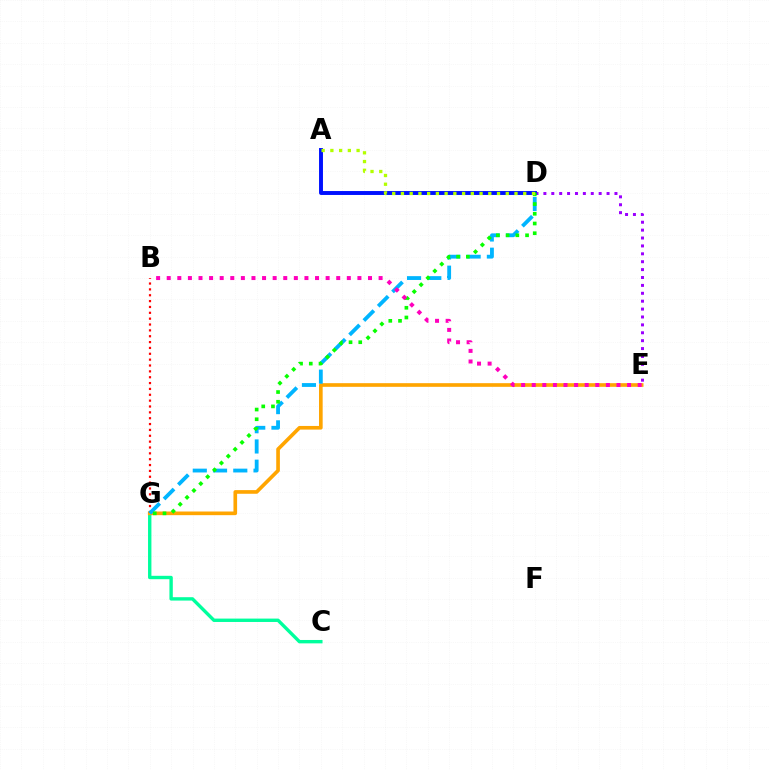{('C', 'G'): [{'color': '#00ff9d', 'line_style': 'solid', 'thickness': 2.43}], ('E', 'G'): [{'color': '#ffa500', 'line_style': 'solid', 'thickness': 2.63}], ('D', 'E'): [{'color': '#9b00ff', 'line_style': 'dotted', 'thickness': 2.15}], ('A', 'D'): [{'color': '#0010ff', 'line_style': 'solid', 'thickness': 2.83}, {'color': '#b3ff00', 'line_style': 'dotted', 'thickness': 2.37}], ('B', 'G'): [{'color': '#ff0000', 'line_style': 'dotted', 'thickness': 1.59}], ('D', 'G'): [{'color': '#00b5ff', 'line_style': 'dashed', 'thickness': 2.75}, {'color': '#08ff00', 'line_style': 'dotted', 'thickness': 2.64}], ('B', 'E'): [{'color': '#ff00bd', 'line_style': 'dotted', 'thickness': 2.88}]}